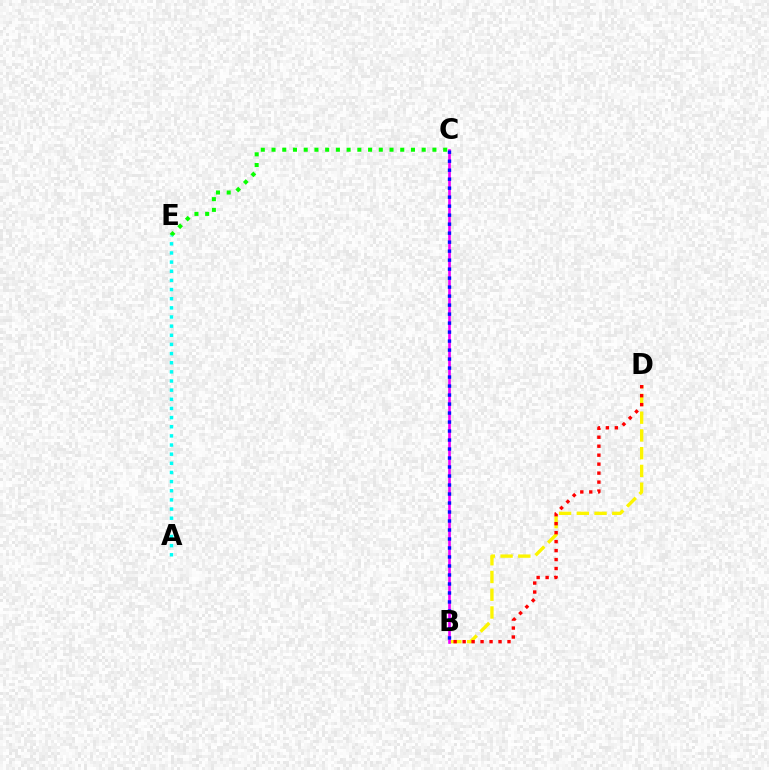{('B', 'D'): [{'color': '#fcf500', 'line_style': 'dashed', 'thickness': 2.41}, {'color': '#ff0000', 'line_style': 'dotted', 'thickness': 2.44}], ('B', 'C'): [{'color': '#ee00ff', 'line_style': 'solid', 'thickness': 1.9}, {'color': '#0010ff', 'line_style': 'dotted', 'thickness': 2.44}], ('C', 'E'): [{'color': '#08ff00', 'line_style': 'dotted', 'thickness': 2.91}], ('A', 'E'): [{'color': '#00fff6', 'line_style': 'dotted', 'thickness': 2.48}]}